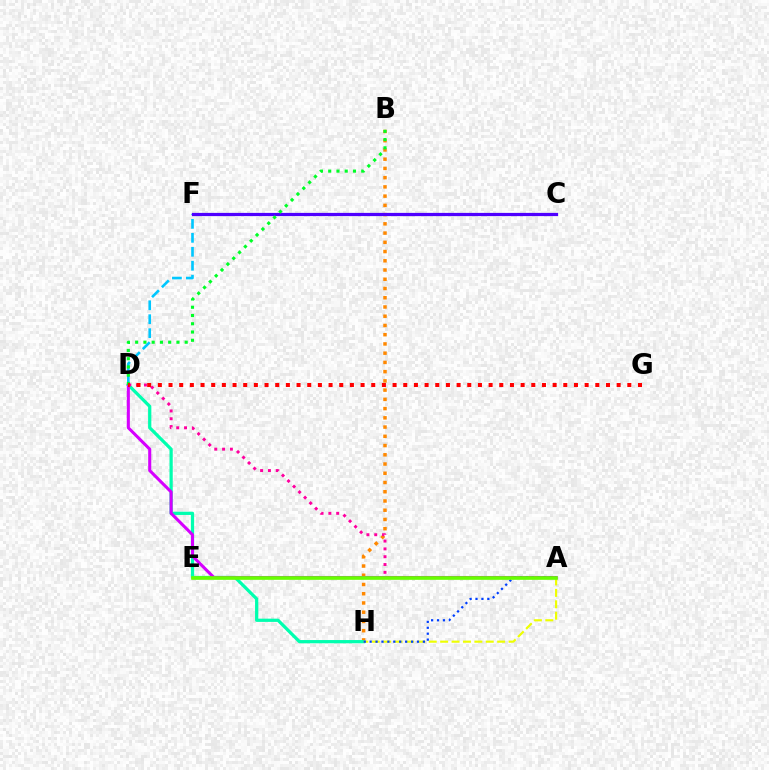{('B', 'H'): [{'color': '#ff8800', 'line_style': 'dotted', 'thickness': 2.51}], ('D', 'H'): [{'color': '#00ffaf', 'line_style': 'solid', 'thickness': 2.33}], ('D', 'F'): [{'color': '#00c7ff', 'line_style': 'dashed', 'thickness': 1.9}], ('C', 'F'): [{'color': '#4f00ff', 'line_style': 'solid', 'thickness': 2.32}], ('A', 'D'): [{'color': '#d600ff', 'line_style': 'solid', 'thickness': 2.2}, {'color': '#ff00a0', 'line_style': 'dotted', 'thickness': 2.12}], ('A', 'H'): [{'color': '#eeff00', 'line_style': 'dashed', 'thickness': 1.55}, {'color': '#003fff', 'line_style': 'dotted', 'thickness': 1.61}], ('B', 'D'): [{'color': '#00ff27', 'line_style': 'dotted', 'thickness': 2.24}], ('A', 'E'): [{'color': '#66ff00', 'line_style': 'solid', 'thickness': 2.62}], ('D', 'G'): [{'color': '#ff0000', 'line_style': 'dotted', 'thickness': 2.9}]}